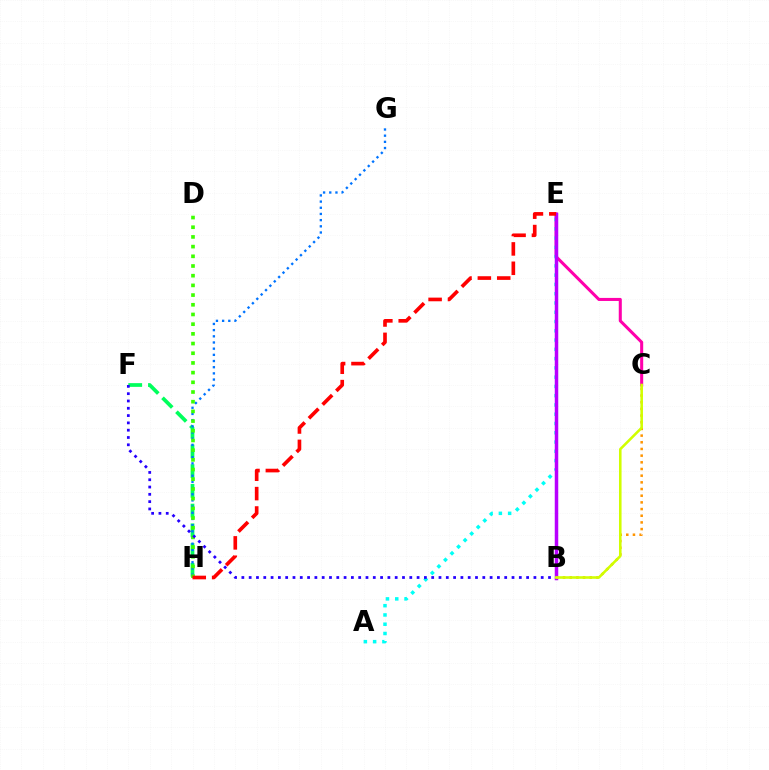{('C', 'E'): [{'color': '#ff00ac', 'line_style': 'solid', 'thickness': 2.2}], ('A', 'E'): [{'color': '#00fff6', 'line_style': 'dotted', 'thickness': 2.52}], ('B', 'E'): [{'color': '#b900ff', 'line_style': 'solid', 'thickness': 2.51}], ('F', 'H'): [{'color': '#00ff5c', 'line_style': 'dashed', 'thickness': 2.68}], ('G', 'H'): [{'color': '#0074ff', 'line_style': 'dotted', 'thickness': 1.68}], ('D', 'H'): [{'color': '#3dff00', 'line_style': 'dotted', 'thickness': 2.63}], ('E', 'H'): [{'color': '#ff0000', 'line_style': 'dashed', 'thickness': 2.63}], ('B', 'C'): [{'color': '#ff9400', 'line_style': 'dotted', 'thickness': 1.81}, {'color': '#d1ff00', 'line_style': 'solid', 'thickness': 1.85}], ('B', 'F'): [{'color': '#2500ff', 'line_style': 'dotted', 'thickness': 1.98}]}